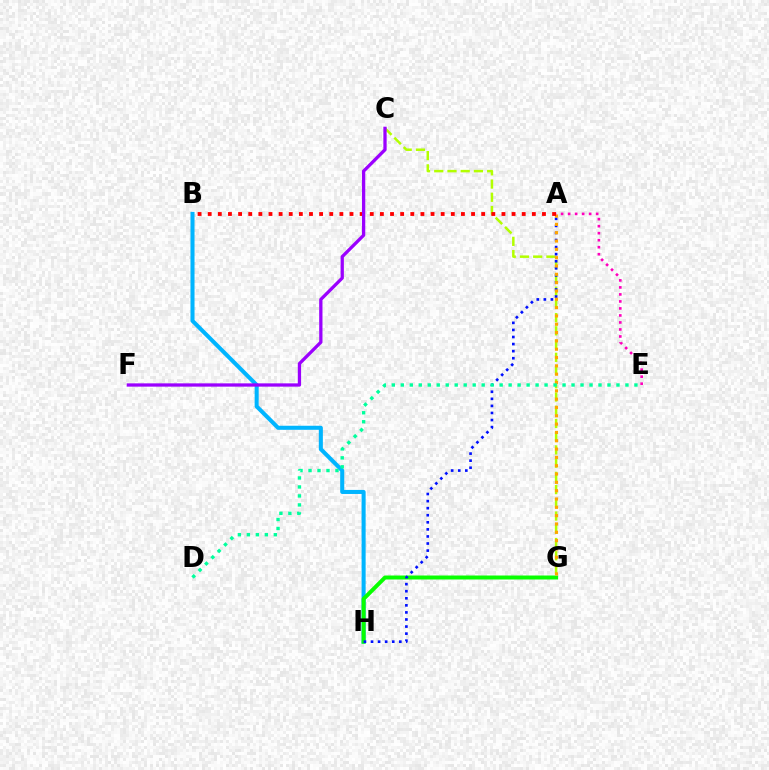{('B', 'H'): [{'color': '#00b5ff', 'line_style': 'solid', 'thickness': 2.92}], ('G', 'H'): [{'color': '#08ff00', 'line_style': 'solid', 'thickness': 2.87}], ('C', 'G'): [{'color': '#b3ff00', 'line_style': 'dashed', 'thickness': 1.8}], ('A', 'H'): [{'color': '#0010ff', 'line_style': 'dotted', 'thickness': 1.92}], ('A', 'G'): [{'color': '#ffa500', 'line_style': 'dotted', 'thickness': 2.26}], ('A', 'B'): [{'color': '#ff0000', 'line_style': 'dotted', 'thickness': 2.75}], ('D', 'E'): [{'color': '#00ff9d', 'line_style': 'dotted', 'thickness': 2.44}], ('A', 'E'): [{'color': '#ff00bd', 'line_style': 'dotted', 'thickness': 1.9}], ('C', 'F'): [{'color': '#9b00ff', 'line_style': 'solid', 'thickness': 2.36}]}